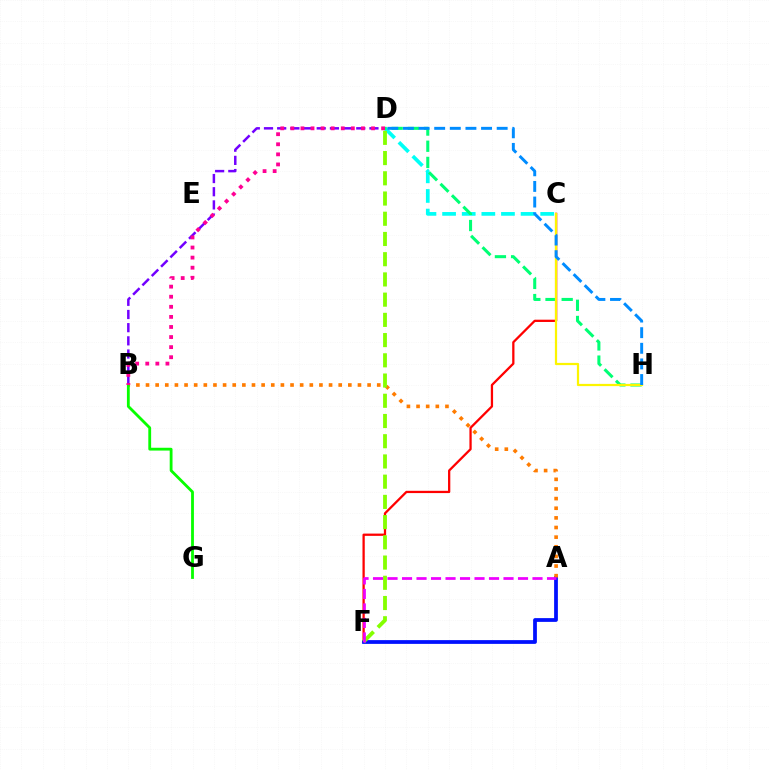{('C', 'D'): [{'color': '#00fff6', 'line_style': 'dashed', 'thickness': 2.67}], ('C', 'F'): [{'color': '#ff0000', 'line_style': 'solid', 'thickness': 1.64}], ('A', 'F'): [{'color': '#0010ff', 'line_style': 'solid', 'thickness': 2.71}, {'color': '#ee00ff', 'line_style': 'dashed', 'thickness': 1.97}], ('A', 'B'): [{'color': '#ff7c00', 'line_style': 'dotted', 'thickness': 2.62}], ('B', 'G'): [{'color': '#08ff00', 'line_style': 'solid', 'thickness': 2.03}], ('B', 'D'): [{'color': '#7200ff', 'line_style': 'dashed', 'thickness': 1.79}, {'color': '#ff0094', 'line_style': 'dotted', 'thickness': 2.74}], ('D', 'H'): [{'color': '#00ff74', 'line_style': 'dashed', 'thickness': 2.2}, {'color': '#008cff', 'line_style': 'dashed', 'thickness': 2.12}], ('D', 'F'): [{'color': '#84ff00', 'line_style': 'dashed', 'thickness': 2.75}], ('C', 'H'): [{'color': '#fcf500', 'line_style': 'solid', 'thickness': 1.6}]}